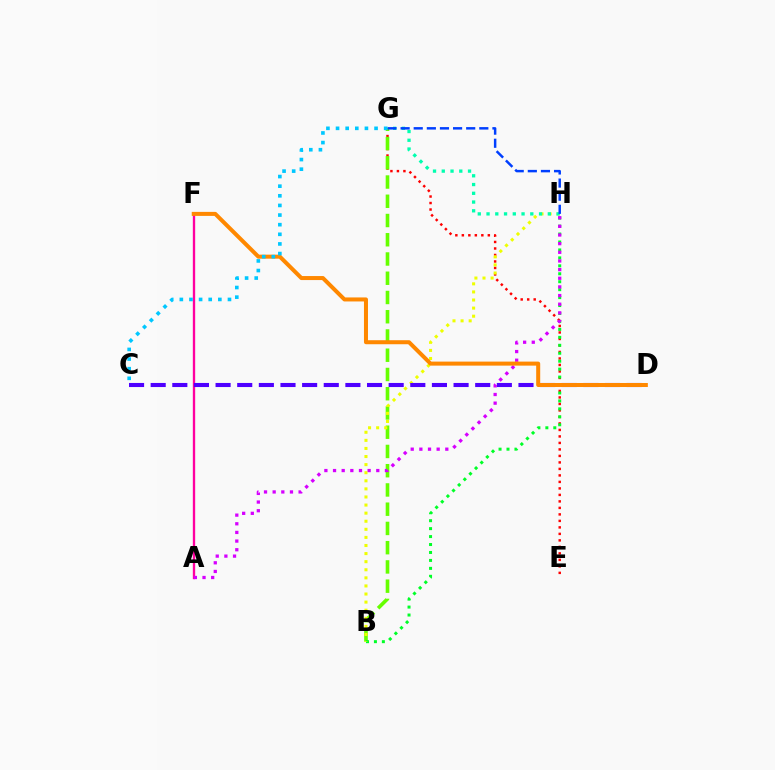{('E', 'G'): [{'color': '#ff0000', 'line_style': 'dotted', 'thickness': 1.77}], ('A', 'F'): [{'color': '#ff00a0', 'line_style': 'solid', 'thickness': 1.69}], ('B', 'G'): [{'color': '#66ff00', 'line_style': 'dashed', 'thickness': 2.61}], ('B', 'H'): [{'color': '#00ff27', 'line_style': 'dotted', 'thickness': 2.16}, {'color': '#eeff00', 'line_style': 'dotted', 'thickness': 2.2}], ('A', 'H'): [{'color': '#d600ff', 'line_style': 'dotted', 'thickness': 2.35}], ('G', 'H'): [{'color': '#00ffaf', 'line_style': 'dotted', 'thickness': 2.38}, {'color': '#003fff', 'line_style': 'dashed', 'thickness': 1.78}], ('C', 'D'): [{'color': '#4f00ff', 'line_style': 'dashed', 'thickness': 2.94}], ('D', 'F'): [{'color': '#ff8800', 'line_style': 'solid', 'thickness': 2.89}], ('C', 'G'): [{'color': '#00c7ff', 'line_style': 'dotted', 'thickness': 2.62}]}